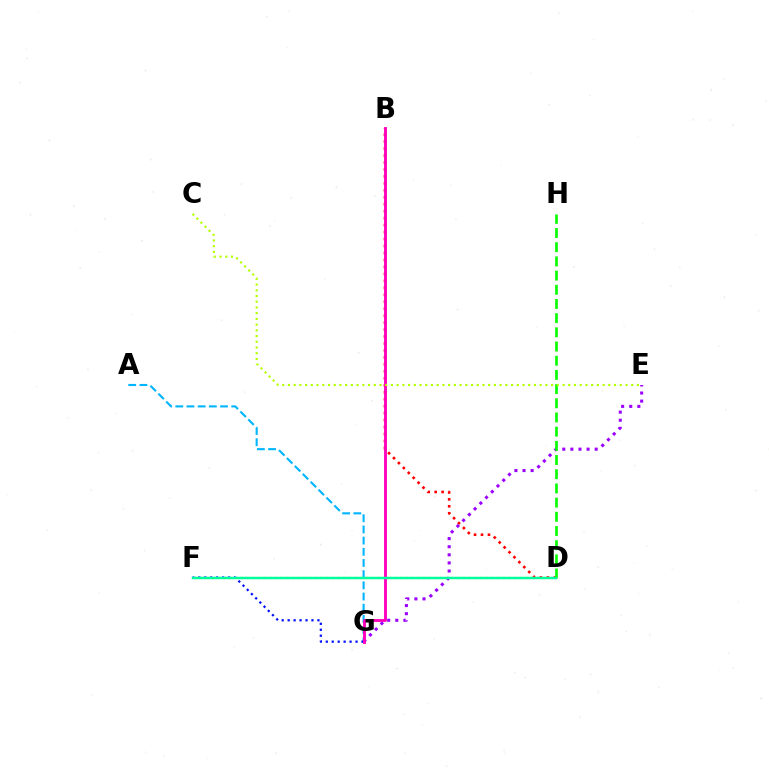{('A', 'G'): [{'color': '#00b5ff', 'line_style': 'dashed', 'thickness': 1.52}], ('B', 'D'): [{'color': '#ff0000', 'line_style': 'dotted', 'thickness': 1.89}], ('E', 'G'): [{'color': '#9b00ff', 'line_style': 'dotted', 'thickness': 2.2}], ('D', 'F'): [{'color': '#ffa500', 'line_style': 'dotted', 'thickness': 1.55}, {'color': '#00ff9d', 'line_style': 'solid', 'thickness': 1.77}], ('D', 'H'): [{'color': '#08ff00', 'line_style': 'dashed', 'thickness': 1.93}], ('F', 'G'): [{'color': '#0010ff', 'line_style': 'dotted', 'thickness': 1.62}], ('B', 'G'): [{'color': '#ff00bd', 'line_style': 'solid', 'thickness': 2.06}], ('C', 'E'): [{'color': '#b3ff00', 'line_style': 'dotted', 'thickness': 1.55}]}